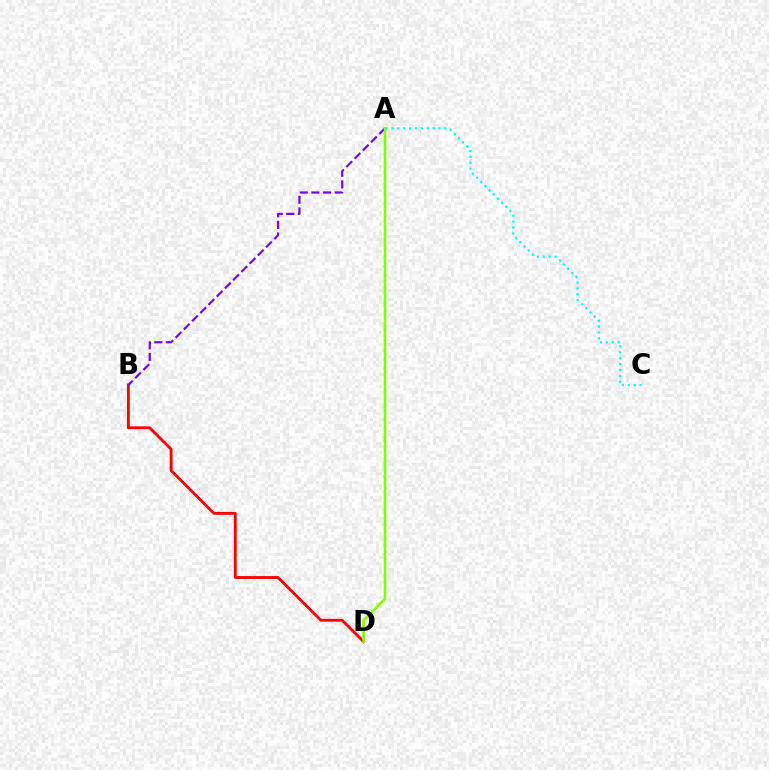{('B', 'D'): [{'color': '#ff0000', 'line_style': 'solid', 'thickness': 2.05}], ('A', 'B'): [{'color': '#7200ff', 'line_style': 'dashed', 'thickness': 1.58}], ('A', 'C'): [{'color': '#00fff6', 'line_style': 'dotted', 'thickness': 1.6}], ('A', 'D'): [{'color': '#84ff00', 'line_style': 'solid', 'thickness': 1.85}]}